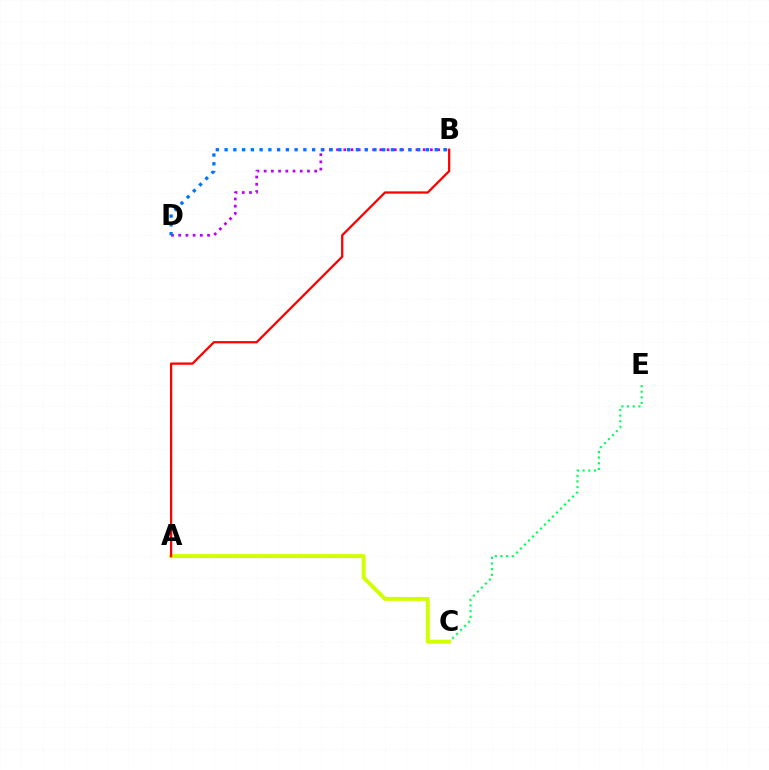{('B', 'D'): [{'color': '#b900ff', 'line_style': 'dotted', 'thickness': 1.96}, {'color': '#0074ff', 'line_style': 'dotted', 'thickness': 2.38}], ('C', 'E'): [{'color': '#00ff5c', 'line_style': 'dotted', 'thickness': 1.54}], ('A', 'C'): [{'color': '#d1ff00', 'line_style': 'solid', 'thickness': 2.85}], ('A', 'B'): [{'color': '#ff0000', 'line_style': 'solid', 'thickness': 1.63}]}